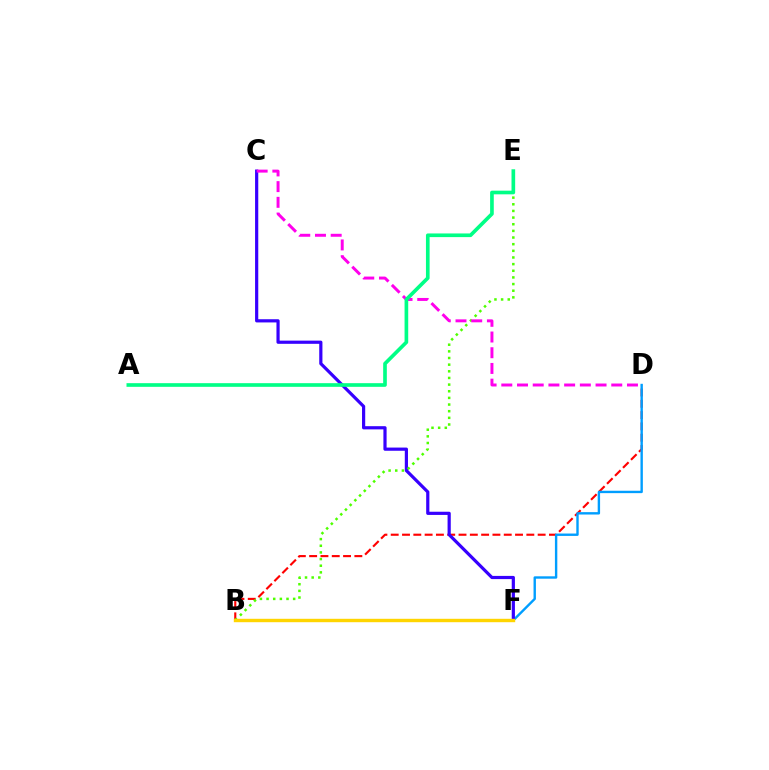{('B', 'D'): [{'color': '#ff0000', 'line_style': 'dashed', 'thickness': 1.54}], ('D', 'F'): [{'color': '#009eff', 'line_style': 'solid', 'thickness': 1.72}], ('C', 'F'): [{'color': '#3700ff', 'line_style': 'solid', 'thickness': 2.3}], ('B', 'E'): [{'color': '#4fff00', 'line_style': 'dotted', 'thickness': 1.81}], ('B', 'F'): [{'color': '#ffd500', 'line_style': 'solid', 'thickness': 2.45}], ('C', 'D'): [{'color': '#ff00ed', 'line_style': 'dashed', 'thickness': 2.13}], ('A', 'E'): [{'color': '#00ff86', 'line_style': 'solid', 'thickness': 2.64}]}